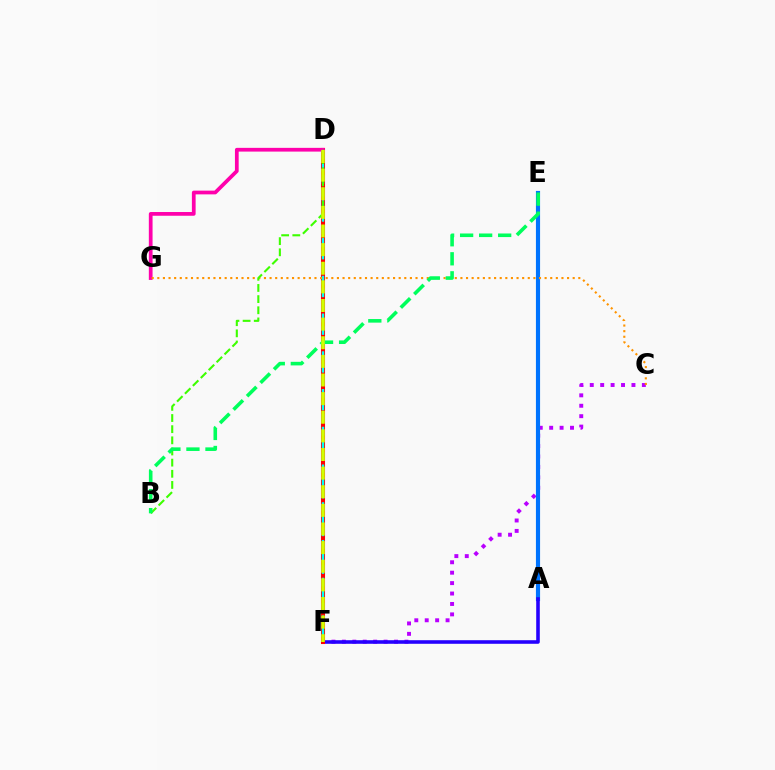{('C', 'F'): [{'color': '#b900ff', 'line_style': 'dotted', 'thickness': 2.83}], ('A', 'E'): [{'color': '#0074ff', 'line_style': 'solid', 'thickness': 2.98}], ('A', 'F'): [{'color': '#2500ff', 'line_style': 'solid', 'thickness': 2.58}], ('D', 'F'): [{'color': '#ff0000', 'line_style': 'solid', 'thickness': 2.93}, {'color': '#00fff6', 'line_style': 'dashed', 'thickness': 1.71}, {'color': '#d1ff00', 'line_style': 'dashed', 'thickness': 2.53}], ('D', 'G'): [{'color': '#ff00ac', 'line_style': 'solid', 'thickness': 2.69}], ('C', 'G'): [{'color': '#ff9400', 'line_style': 'dotted', 'thickness': 1.53}], ('B', 'D'): [{'color': '#3dff00', 'line_style': 'dashed', 'thickness': 1.52}], ('B', 'E'): [{'color': '#00ff5c', 'line_style': 'dashed', 'thickness': 2.58}]}